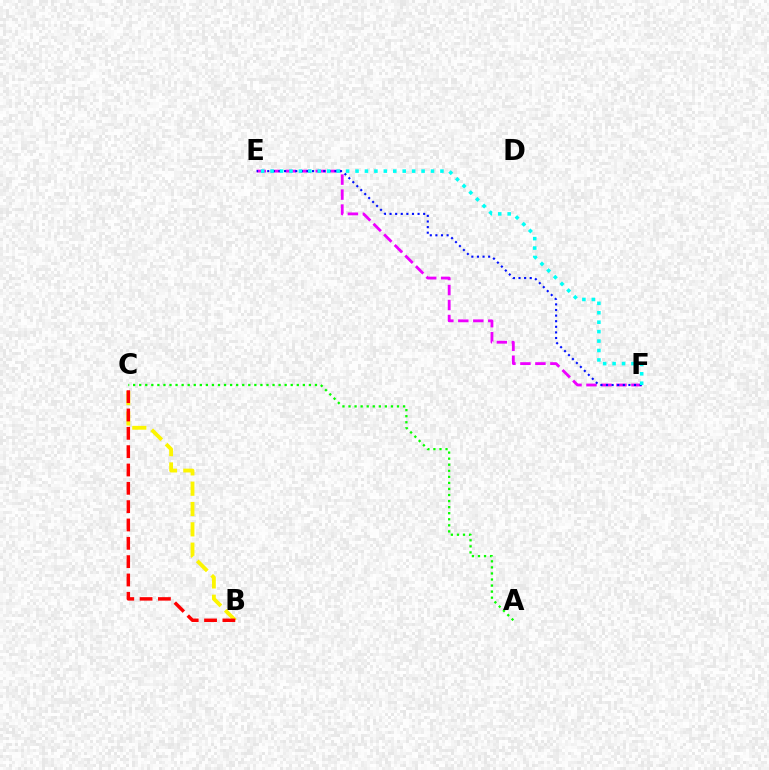{('B', 'C'): [{'color': '#fcf500', 'line_style': 'dashed', 'thickness': 2.76}, {'color': '#ff0000', 'line_style': 'dashed', 'thickness': 2.49}], ('E', 'F'): [{'color': '#ee00ff', 'line_style': 'dashed', 'thickness': 2.04}, {'color': '#0010ff', 'line_style': 'dotted', 'thickness': 1.52}, {'color': '#00fff6', 'line_style': 'dotted', 'thickness': 2.56}], ('A', 'C'): [{'color': '#08ff00', 'line_style': 'dotted', 'thickness': 1.65}]}